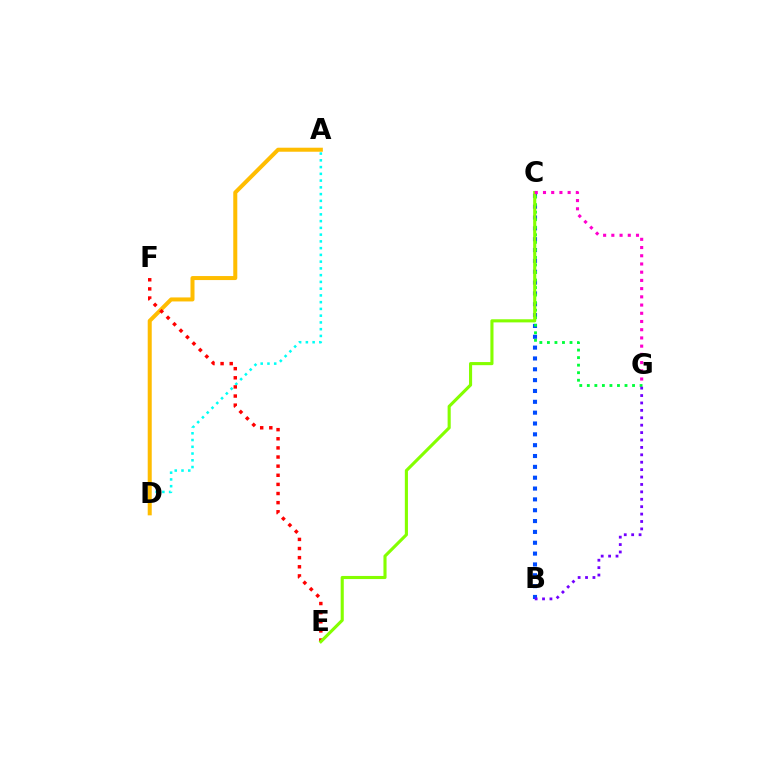{('A', 'D'): [{'color': '#00fff6', 'line_style': 'dotted', 'thickness': 1.83}, {'color': '#ffbd00', 'line_style': 'solid', 'thickness': 2.89}], ('B', 'C'): [{'color': '#004bff', 'line_style': 'dotted', 'thickness': 2.95}], ('E', 'F'): [{'color': '#ff0000', 'line_style': 'dotted', 'thickness': 2.48}], ('C', 'G'): [{'color': '#00ff39', 'line_style': 'dotted', 'thickness': 2.05}, {'color': '#ff00cf', 'line_style': 'dotted', 'thickness': 2.23}], ('C', 'E'): [{'color': '#84ff00', 'line_style': 'solid', 'thickness': 2.24}], ('B', 'G'): [{'color': '#7200ff', 'line_style': 'dotted', 'thickness': 2.01}]}